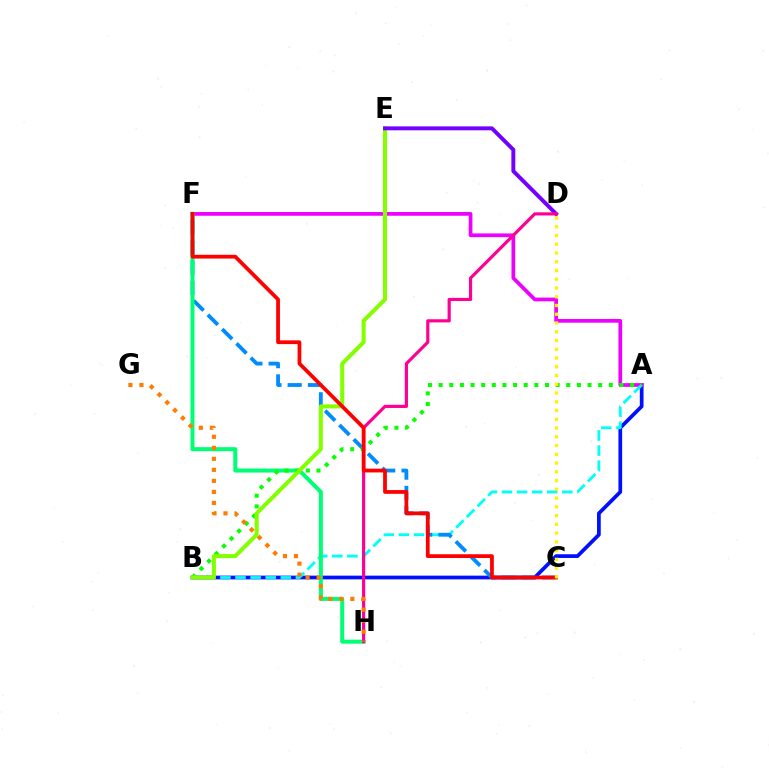{('A', 'B'): [{'color': '#0010ff', 'line_style': 'solid', 'thickness': 2.68}, {'color': '#00fff6', 'line_style': 'dashed', 'thickness': 2.05}, {'color': '#08ff00', 'line_style': 'dotted', 'thickness': 2.89}], ('A', 'F'): [{'color': '#ee00ff', 'line_style': 'solid', 'thickness': 2.68}], ('C', 'F'): [{'color': '#008cff', 'line_style': 'dashed', 'thickness': 2.75}, {'color': '#ff0000', 'line_style': 'solid', 'thickness': 2.71}], ('F', 'H'): [{'color': '#00ff74', 'line_style': 'solid', 'thickness': 2.89}], ('B', 'E'): [{'color': '#84ff00', 'line_style': 'solid', 'thickness': 2.92}], ('D', 'E'): [{'color': '#7200ff', 'line_style': 'solid', 'thickness': 2.83}], ('D', 'H'): [{'color': '#ff0094', 'line_style': 'solid', 'thickness': 2.28}], ('G', 'H'): [{'color': '#ff7c00', 'line_style': 'dotted', 'thickness': 2.99}], ('C', 'D'): [{'color': '#fcf500', 'line_style': 'dotted', 'thickness': 2.38}]}